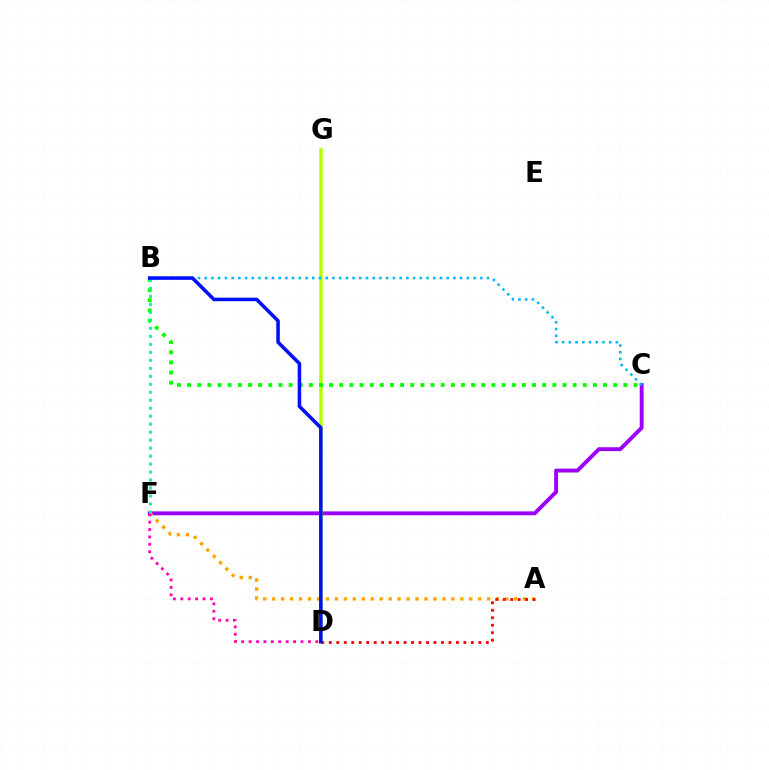{('C', 'F'): [{'color': '#9b00ff', 'line_style': 'solid', 'thickness': 2.8}], ('A', 'F'): [{'color': '#ffa500', 'line_style': 'dotted', 'thickness': 2.43}], ('D', 'G'): [{'color': '#b3ff00', 'line_style': 'solid', 'thickness': 2.54}], ('B', 'C'): [{'color': '#00b5ff', 'line_style': 'dotted', 'thickness': 1.83}, {'color': '#08ff00', 'line_style': 'dotted', 'thickness': 2.76}], ('D', 'F'): [{'color': '#ff00bd', 'line_style': 'dotted', 'thickness': 2.01}], ('A', 'D'): [{'color': '#ff0000', 'line_style': 'dotted', 'thickness': 2.03}], ('B', 'F'): [{'color': '#00ff9d', 'line_style': 'dotted', 'thickness': 2.17}], ('B', 'D'): [{'color': '#0010ff', 'line_style': 'solid', 'thickness': 2.55}]}